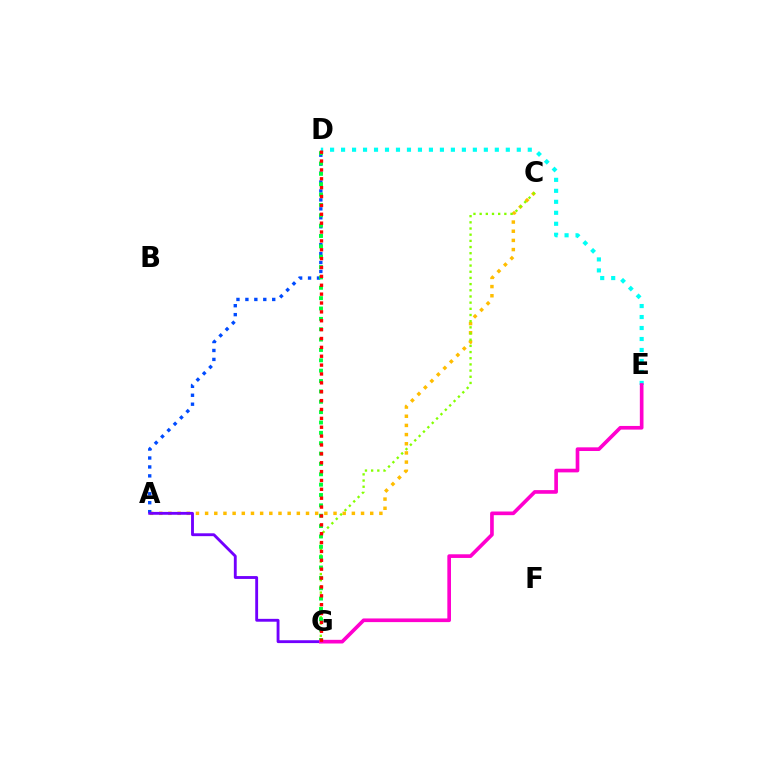{('A', 'C'): [{'color': '#ffbd00', 'line_style': 'dotted', 'thickness': 2.49}], ('A', 'D'): [{'color': '#004bff', 'line_style': 'dotted', 'thickness': 2.43}], ('C', 'G'): [{'color': '#84ff00', 'line_style': 'dotted', 'thickness': 1.68}], ('D', 'E'): [{'color': '#00fff6', 'line_style': 'dotted', 'thickness': 2.98}], ('D', 'G'): [{'color': '#00ff39', 'line_style': 'dotted', 'thickness': 2.81}, {'color': '#ff0000', 'line_style': 'dotted', 'thickness': 2.41}], ('A', 'G'): [{'color': '#7200ff', 'line_style': 'solid', 'thickness': 2.06}], ('E', 'G'): [{'color': '#ff00cf', 'line_style': 'solid', 'thickness': 2.64}]}